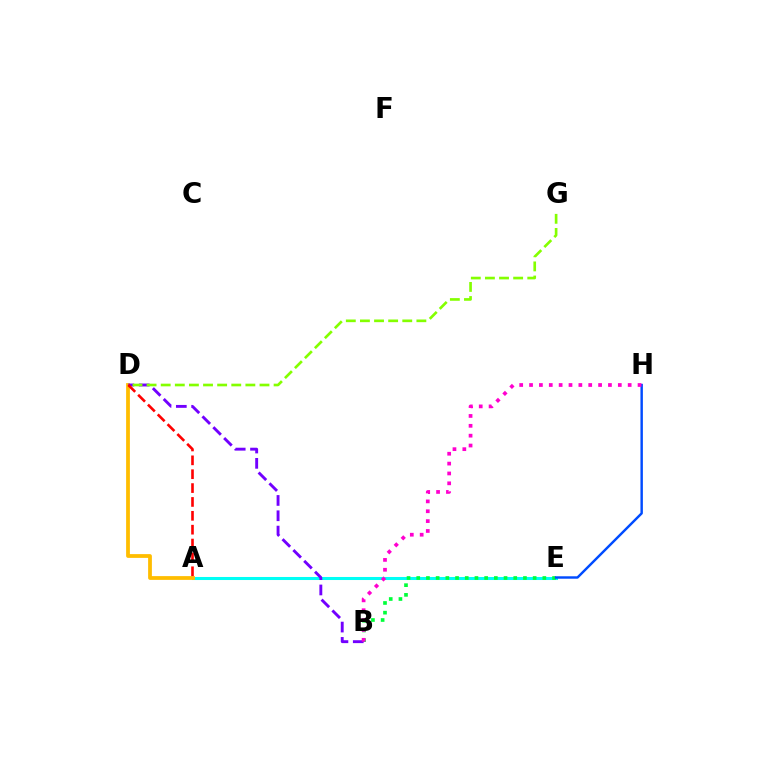{('A', 'E'): [{'color': '#00fff6', 'line_style': 'solid', 'thickness': 2.19}], ('B', 'E'): [{'color': '#00ff39', 'line_style': 'dotted', 'thickness': 2.64}], ('E', 'H'): [{'color': '#004bff', 'line_style': 'solid', 'thickness': 1.75}], ('A', 'D'): [{'color': '#ffbd00', 'line_style': 'solid', 'thickness': 2.71}, {'color': '#ff0000', 'line_style': 'dashed', 'thickness': 1.88}], ('B', 'D'): [{'color': '#7200ff', 'line_style': 'dashed', 'thickness': 2.08}], ('D', 'G'): [{'color': '#84ff00', 'line_style': 'dashed', 'thickness': 1.92}], ('B', 'H'): [{'color': '#ff00cf', 'line_style': 'dotted', 'thickness': 2.68}]}